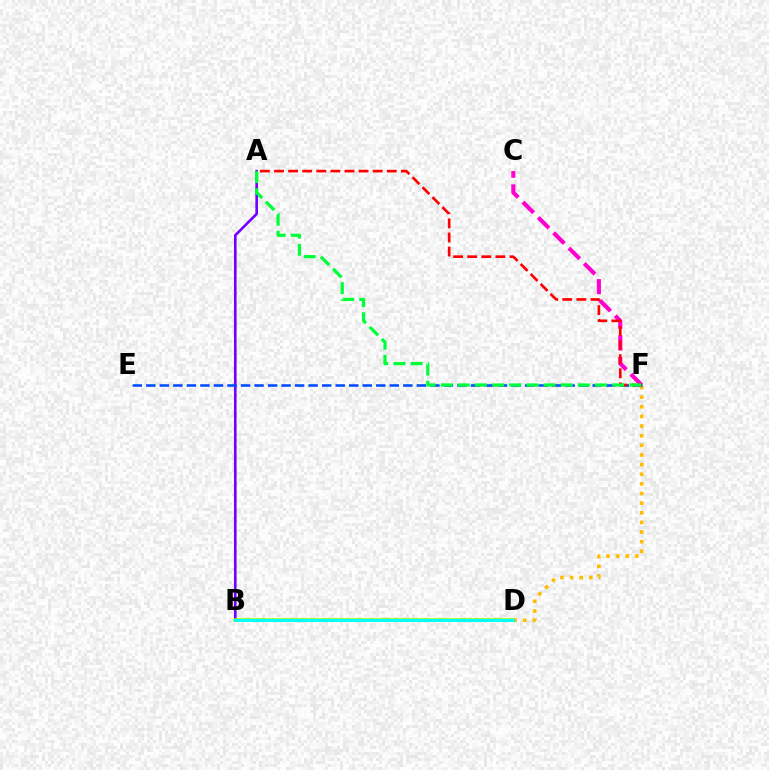{('A', 'B'): [{'color': '#7200ff', 'line_style': 'solid', 'thickness': 1.9}], ('B', 'D'): [{'color': '#84ff00', 'line_style': 'solid', 'thickness': 2.53}, {'color': '#00fff6', 'line_style': 'solid', 'thickness': 2.17}], ('D', 'F'): [{'color': '#ffbd00', 'line_style': 'dotted', 'thickness': 2.62}], ('C', 'F'): [{'color': '#ff00cf', 'line_style': 'dashed', 'thickness': 2.95}], ('E', 'F'): [{'color': '#004bff', 'line_style': 'dashed', 'thickness': 1.84}], ('A', 'F'): [{'color': '#ff0000', 'line_style': 'dashed', 'thickness': 1.91}, {'color': '#00ff39', 'line_style': 'dashed', 'thickness': 2.33}]}